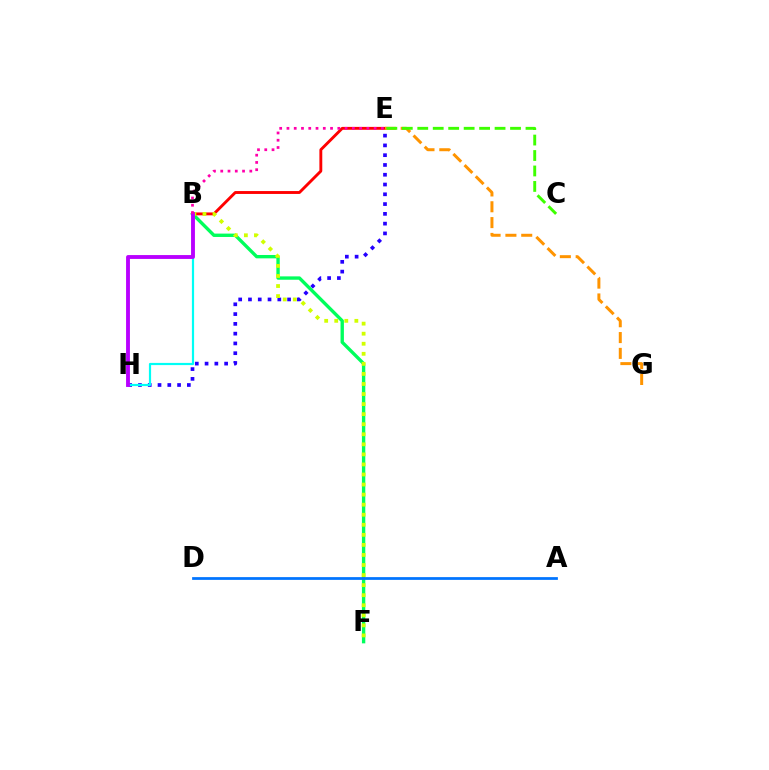{('E', 'H'): [{'color': '#2500ff', 'line_style': 'dotted', 'thickness': 2.66}], ('B', 'H'): [{'color': '#00fff6', 'line_style': 'solid', 'thickness': 1.58}, {'color': '#b900ff', 'line_style': 'solid', 'thickness': 2.78}], ('B', 'F'): [{'color': '#00ff5c', 'line_style': 'solid', 'thickness': 2.42}, {'color': '#d1ff00', 'line_style': 'dotted', 'thickness': 2.73}], ('B', 'E'): [{'color': '#ff0000', 'line_style': 'solid', 'thickness': 2.07}, {'color': '#ff00ac', 'line_style': 'dotted', 'thickness': 1.97}], ('E', 'G'): [{'color': '#ff9400', 'line_style': 'dashed', 'thickness': 2.15}], ('C', 'E'): [{'color': '#3dff00', 'line_style': 'dashed', 'thickness': 2.1}], ('A', 'D'): [{'color': '#0074ff', 'line_style': 'solid', 'thickness': 1.98}]}